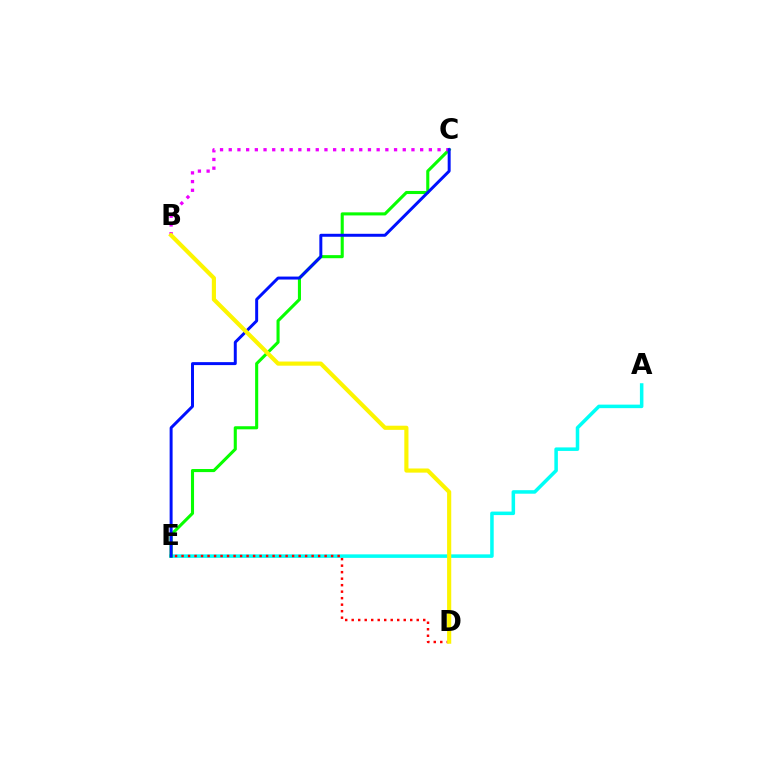{('A', 'E'): [{'color': '#00fff6', 'line_style': 'solid', 'thickness': 2.54}], ('D', 'E'): [{'color': '#ff0000', 'line_style': 'dotted', 'thickness': 1.77}], ('C', 'E'): [{'color': '#08ff00', 'line_style': 'solid', 'thickness': 2.22}, {'color': '#0010ff', 'line_style': 'solid', 'thickness': 2.14}], ('B', 'C'): [{'color': '#ee00ff', 'line_style': 'dotted', 'thickness': 2.36}], ('B', 'D'): [{'color': '#fcf500', 'line_style': 'solid', 'thickness': 2.98}]}